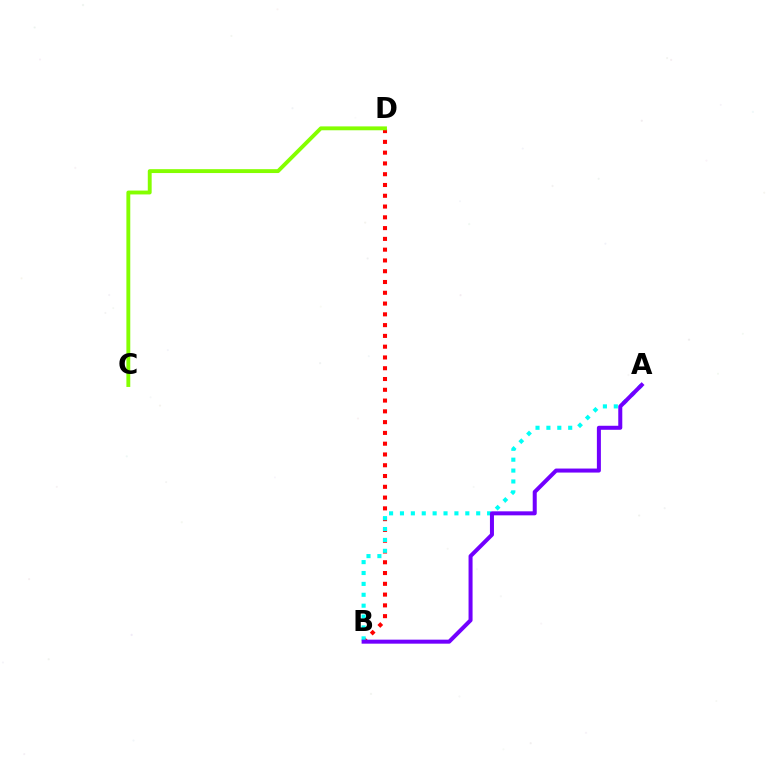{('B', 'D'): [{'color': '#ff0000', 'line_style': 'dotted', 'thickness': 2.93}], ('C', 'D'): [{'color': '#84ff00', 'line_style': 'solid', 'thickness': 2.79}], ('A', 'B'): [{'color': '#00fff6', 'line_style': 'dotted', 'thickness': 2.96}, {'color': '#7200ff', 'line_style': 'solid', 'thickness': 2.89}]}